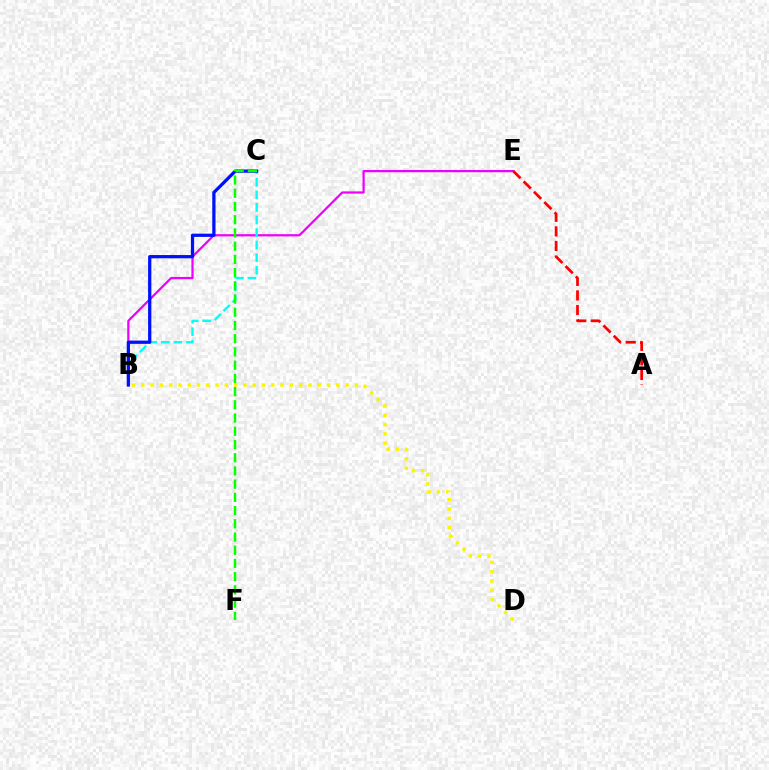{('B', 'E'): [{'color': '#ee00ff', 'line_style': 'solid', 'thickness': 1.6}], ('B', 'C'): [{'color': '#00fff6', 'line_style': 'dashed', 'thickness': 1.71}, {'color': '#0010ff', 'line_style': 'solid', 'thickness': 2.34}], ('C', 'F'): [{'color': '#08ff00', 'line_style': 'dashed', 'thickness': 1.8}], ('A', 'E'): [{'color': '#ff0000', 'line_style': 'dashed', 'thickness': 1.98}], ('B', 'D'): [{'color': '#fcf500', 'line_style': 'dotted', 'thickness': 2.52}]}